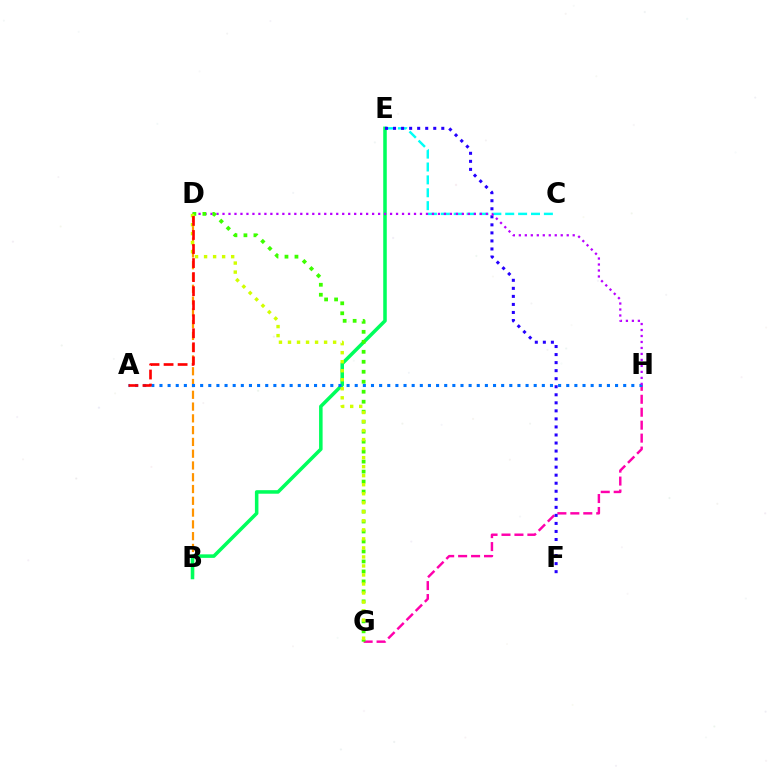{('B', 'D'): [{'color': '#ff9400', 'line_style': 'dashed', 'thickness': 1.6}], ('C', 'E'): [{'color': '#00fff6', 'line_style': 'dashed', 'thickness': 1.75}], ('B', 'E'): [{'color': '#00ff5c', 'line_style': 'solid', 'thickness': 2.55}], ('G', 'H'): [{'color': '#ff00ac', 'line_style': 'dashed', 'thickness': 1.76}], ('A', 'H'): [{'color': '#0074ff', 'line_style': 'dotted', 'thickness': 2.21}], ('E', 'F'): [{'color': '#2500ff', 'line_style': 'dotted', 'thickness': 2.18}], ('D', 'H'): [{'color': '#b900ff', 'line_style': 'dotted', 'thickness': 1.63}], ('D', 'G'): [{'color': '#3dff00', 'line_style': 'dotted', 'thickness': 2.71}, {'color': '#d1ff00', 'line_style': 'dotted', 'thickness': 2.45}], ('A', 'D'): [{'color': '#ff0000', 'line_style': 'dashed', 'thickness': 1.91}]}